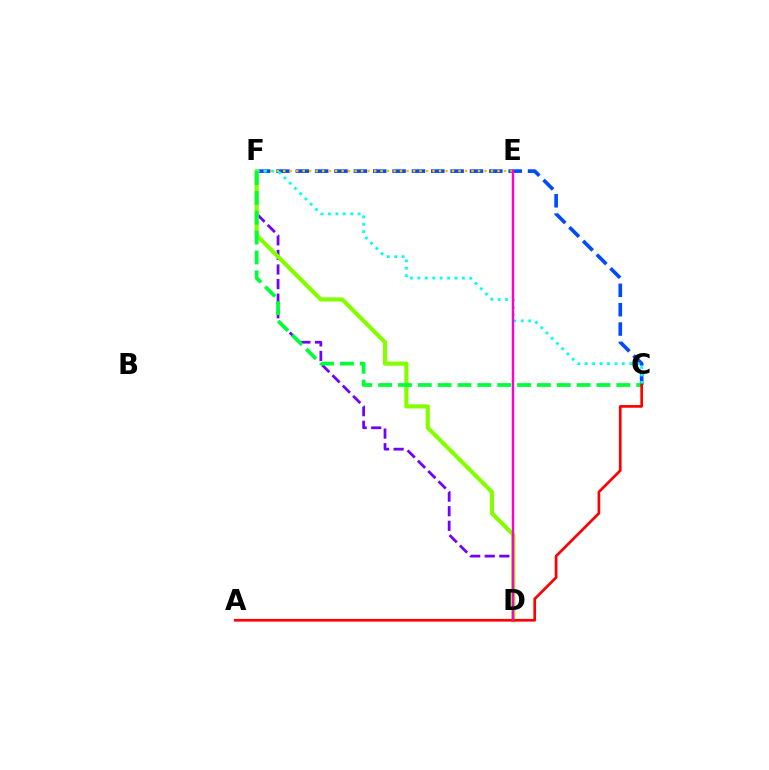{('C', 'F'): [{'color': '#004bff', 'line_style': 'dashed', 'thickness': 2.63}, {'color': '#00fff6', 'line_style': 'dotted', 'thickness': 2.02}, {'color': '#00ff39', 'line_style': 'dashed', 'thickness': 2.7}], ('D', 'F'): [{'color': '#7200ff', 'line_style': 'dashed', 'thickness': 1.98}, {'color': '#84ff00', 'line_style': 'solid', 'thickness': 2.99}], ('E', 'F'): [{'color': '#ffbd00', 'line_style': 'dotted', 'thickness': 1.76}], ('A', 'C'): [{'color': '#ff0000', 'line_style': 'solid', 'thickness': 1.94}], ('D', 'E'): [{'color': '#ff00cf', 'line_style': 'solid', 'thickness': 1.73}]}